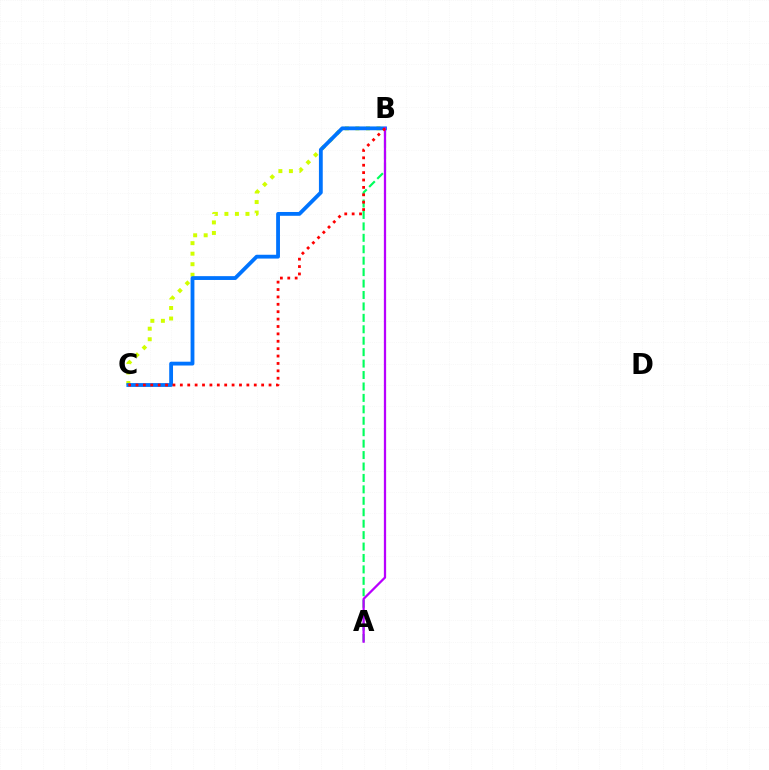{('B', 'C'): [{'color': '#d1ff00', 'line_style': 'dotted', 'thickness': 2.86}, {'color': '#0074ff', 'line_style': 'solid', 'thickness': 2.75}, {'color': '#ff0000', 'line_style': 'dotted', 'thickness': 2.01}], ('A', 'B'): [{'color': '#00ff5c', 'line_style': 'dashed', 'thickness': 1.55}, {'color': '#b900ff', 'line_style': 'solid', 'thickness': 1.63}]}